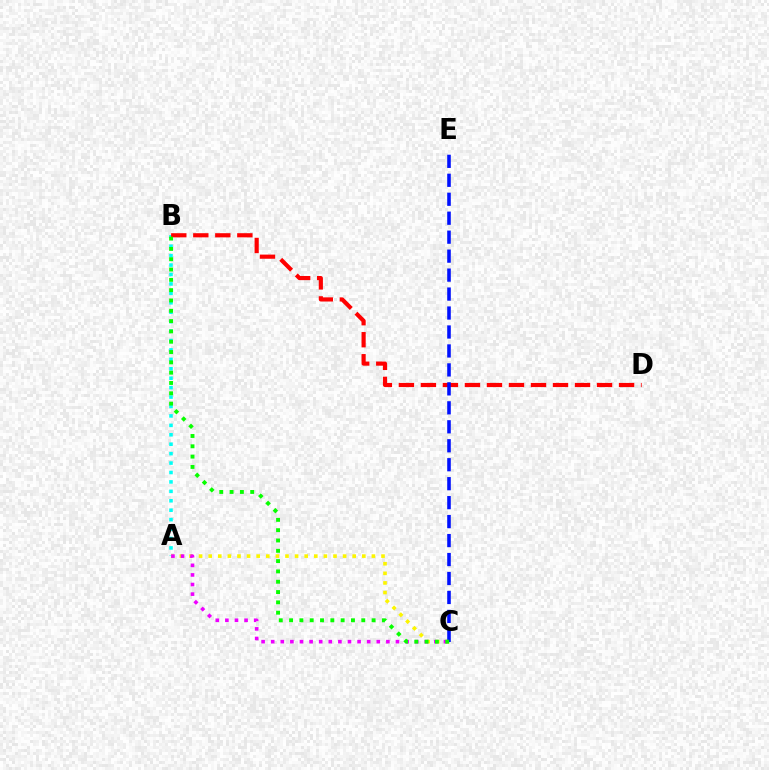{('A', 'C'): [{'color': '#fcf500', 'line_style': 'dotted', 'thickness': 2.61}, {'color': '#ee00ff', 'line_style': 'dotted', 'thickness': 2.61}], ('A', 'B'): [{'color': '#00fff6', 'line_style': 'dotted', 'thickness': 2.56}], ('B', 'D'): [{'color': '#ff0000', 'line_style': 'dashed', 'thickness': 2.99}], ('C', 'E'): [{'color': '#0010ff', 'line_style': 'dashed', 'thickness': 2.58}], ('B', 'C'): [{'color': '#08ff00', 'line_style': 'dotted', 'thickness': 2.8}]}